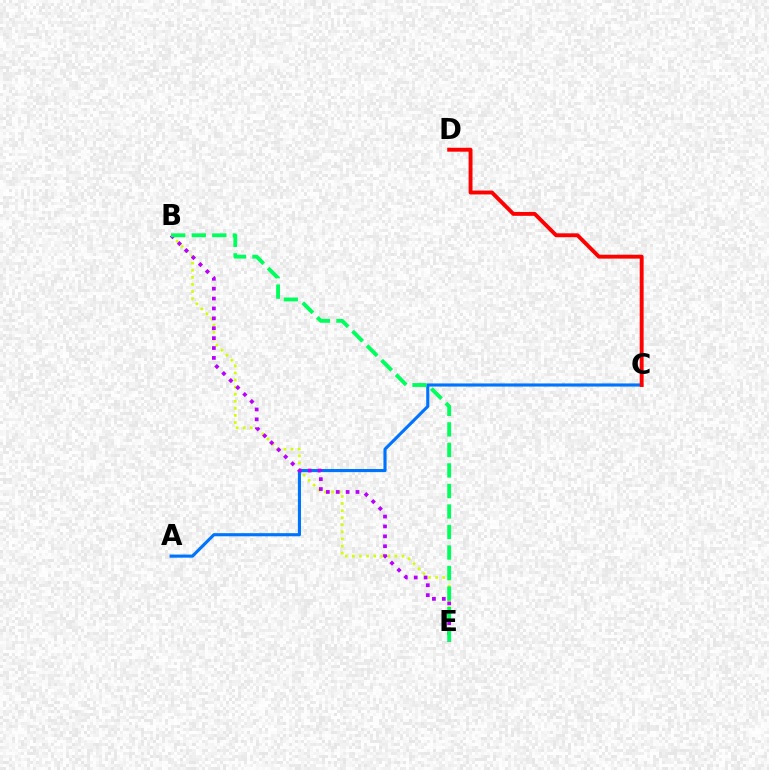{('A', 'C'): [{'color': '#0074ff', 'line_style': 'solid', 'thickness': 2.24}], ('B', 'E'): [{'color': '#d1ff00', 'line_style': 'dotted', 'thickness': 1.92}, {'color': '#b900ff', 'line_style': 'dotted', 'thickness': 2.69}, {'color': '#00ff5c', 'line_style': 'dashed', 'thickness': 2.79}], ('C', 'D'): [{'color': '#ff0000', 'line_style': 'solid', 'thickness': 2.81}]}